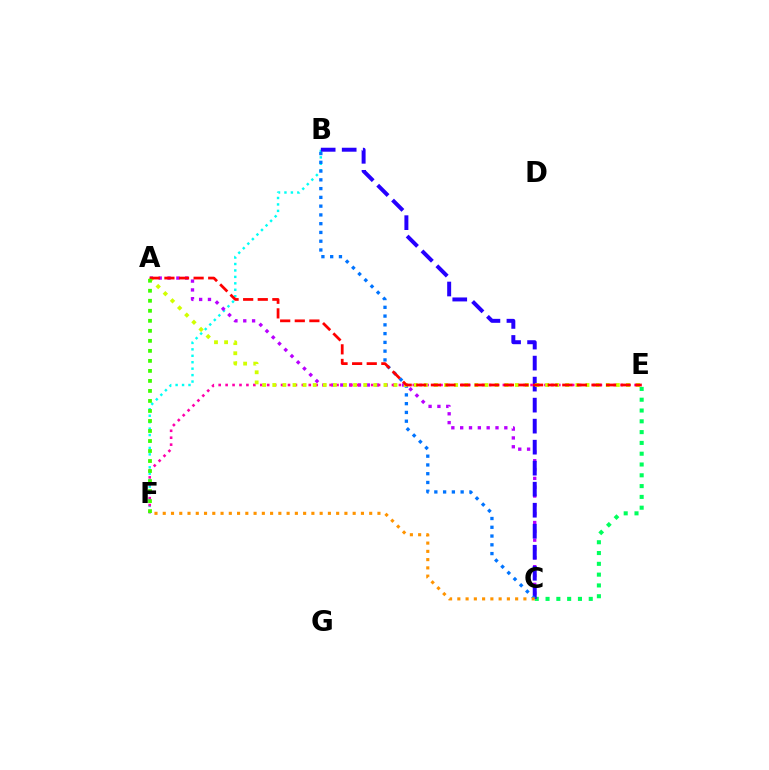{('B', 'F'): [{'color': '#00fff6', 'line_style': 'dotted', 'thickness': 1.75}], ('C', 'E'): [{'color': '#00ff5c', 'line_style': 'dotted', 'thickness': 2.93}], ('A', 'C'): [{'color': '#b900ff', 'line_style': 'dotted', 'thickness': 2.4}], ('B', 'C'): [{'color': '#2500ff', 'line_style': 'dashed', 'thickness': 2.86}, {'color': '#0074ff', 'line_style': 'dotted', 'thickness': 2.38}], ('E', 'F'): [{'color': '#ff00ac', 'line_style': 'dotted', 'thickness': 1.88}], ('A', 'E'): [{'color': '#d1ff00', 'line_style': 'dotted', 'thickness': 2.75}, {'color': '#ff0000', 'line_style': 'dashed', 'thickness': 1.98}], ('C', 'F'): [{'color': '#ff9400', 'line_style': 'dotted', 'thickness': 2.24}], ('A', 'F'): [{'color': '#3dff00', 'line_style': 'dotted', 'thickness': 2.72}]}